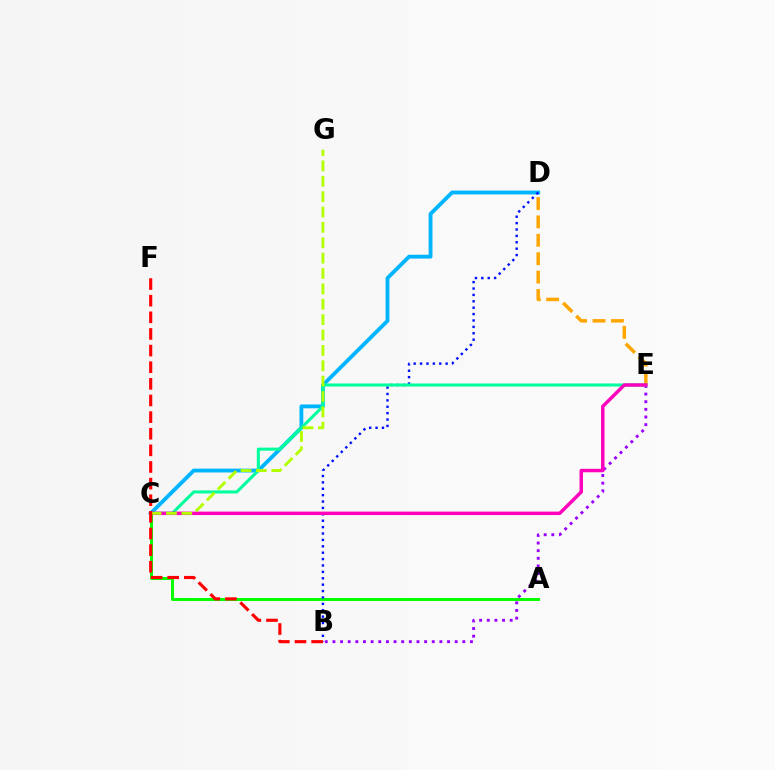{('D', 'E'): [{'color': '#ffa500', 'line_style': 'dashed', 'thickness': 2.5}], ('C', 'D'): [{'color': '#00b5ff', 'line_style': 'solid', 'thickness': 2.77}], ('A', 'C'): [{'color': '#08ff00', 'line_style': 'solid', 'thickness': 2.17}], ('B', 'E'): [{'color': '#9b00ff', 'line_style': 'dotted', 'thickness': 2.08}], ('B', 'D'): [{'color': '#0010ff', 'line_style': 'dotted', 'thickness': 1.74}], ('C', 'E'): [{'color': '#00ff9d', 'line_style': 'solid', 'thickness': 2.21}, {'color': '#ff00bd', 'line_style': 'solid', 'thickness': 2.48}], ('C', 'G'): [{'color': '#b3ff00', 'line_style': 'dashed', 'thickness': 2.09}], ('B', 'F'): [{'color': '#ff0000', 'line_style': 'dashed', 'thickness': 2.26}]}